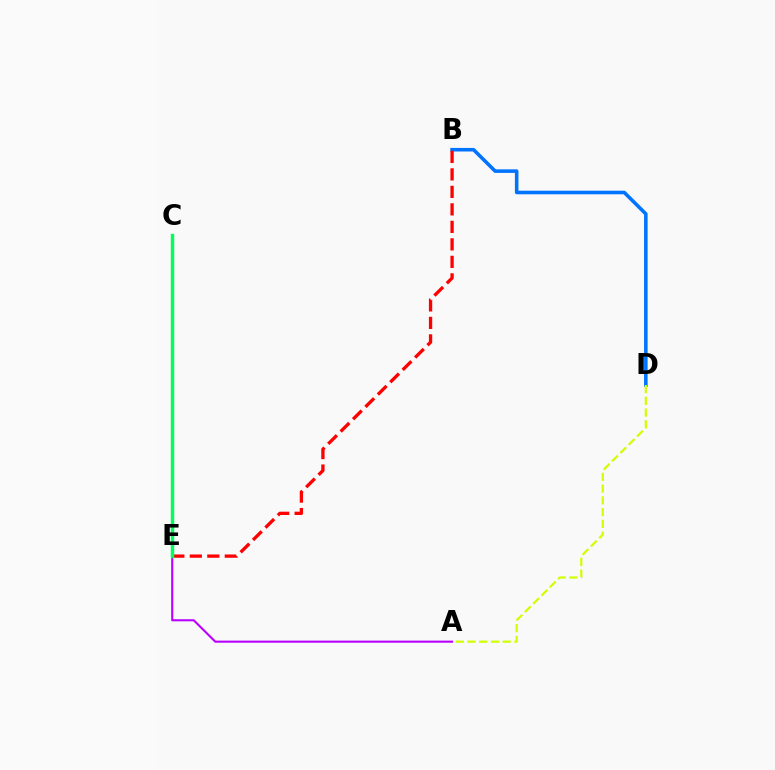{('B', 'D'): [{'color': '#0074ff', 'line_style': 'solid', 'thickness': 2.57}], ('B', 'E'): [{'color': '#ff0000', 'line_style': 'dashed', 'thickness': 2.38}], ('A', 'D'): [{'color': '#d1ff00', 'line_style': 'dashed', 'thickness': 1.6}], ('A', 'E'): [{'color': '#b900ff', 'line_style': 'solid', 'thickness': 1.51}], ('C', 'E'): [{'color': '#00ff5c', 'line_style': 'solid', 'thickness': 2.47}]}